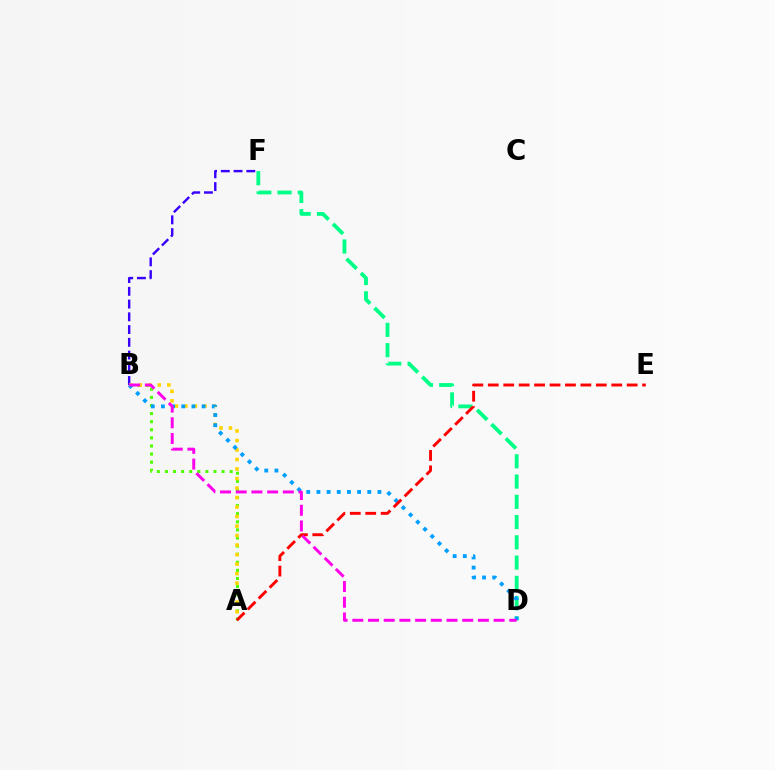{('A', 'B'): [{'color': '#4fff00', 'line_style': 'dotted', 'thickness': 2.2}, {'color': '#ffd500', 'line_style': 'dotted', 'thickness': 2.58}], ('D', 'F'): [{'color': '#00ff86', 'line_style': 'dashed', 'thickness': 2.75}], ('B', 'F'): [{'color': '#3700ff', 'line_style': 'dashed', 'thickness': 1.73}], ('B', 'D'): [{'color': '#009eff', 'line_style': 'dotted', 'thickness': 2.76}, {'color': '#ff00ed', 'line_style': 'dashed', 'thickness': 2.13}], ('A', 'E'): [{'color': '#ff0000', 'line_style': 'dashed', 'thickness': 2.1}]}